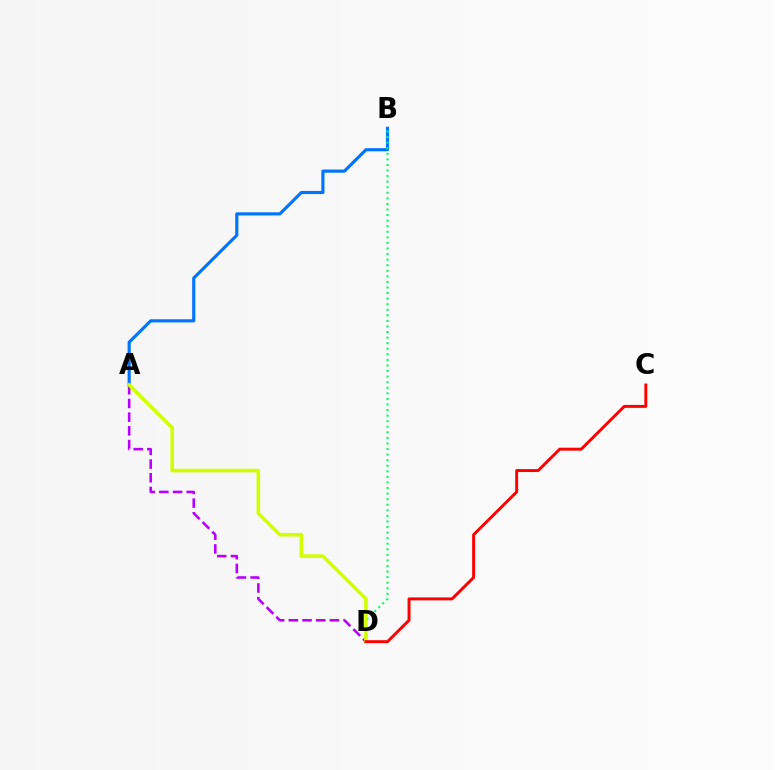{('A', 'B'): [{'color': '#0074ff', 'line_style': 'solid', 'thickness': 2.26}], ('A', 'D'): [{'color': '#b900ff', 'line_style': 'dashed', 'thickness': 1.86}, {'color': '#d1ff00', 'line_style': 'solid', 'thickness': 2.6}], ('B', 'D'): [{'color': '#00ff5c', 'line_style': 'dotted', 'thickness': 1.51}], ('C', 'D'): [{'color': '#ff0000', 'line_style': 'solid', 'thickness': 2.12}]}